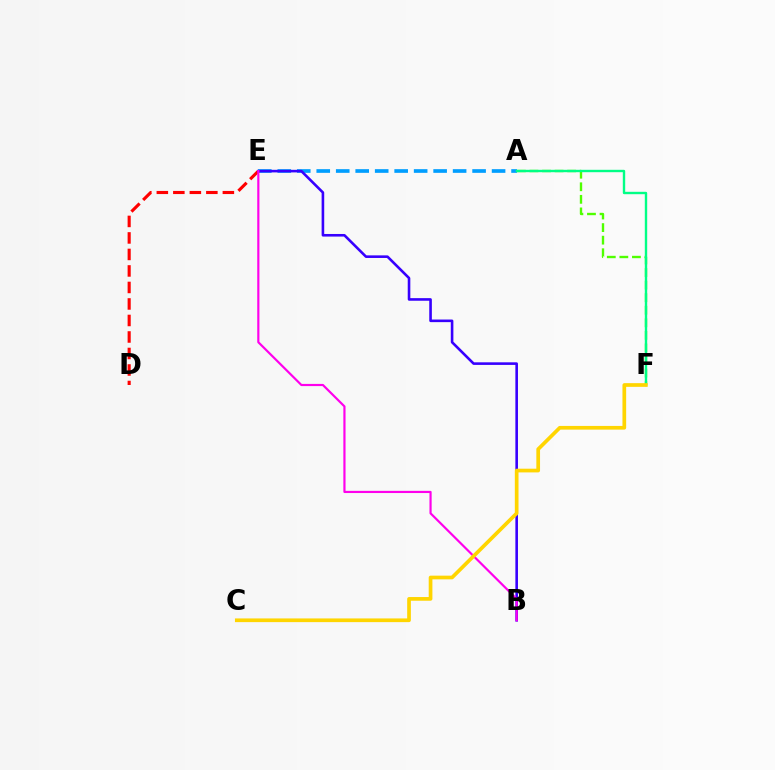{('A', 'E'): [{'color': '#009eff', 'line_style': 'dashed', 'thickness': 2.65}], ('D', 'E'): [{'color': '#ff0000', 'line_style': 'dashed', 'thickness': 2.24}], ('B', 'E'): [{'color': '#3700ff', 'line_style': 'solid', 'thickness': 1.87}, {'color': '#ff00ed', 'line_style': 'solid', 'thickness': 1.57}], ('A', 'F'): [{'color': '#4fff00', 'line_style': 'dashed', 'thickness': 1.71}, {'color': '#00ff86', 'line_style': 'solid', 'thickness': 1.72}], ('C', 'F'): [{'color': '#ffd500', 'line_style': 'solid', 'thickness': 2.66}]}